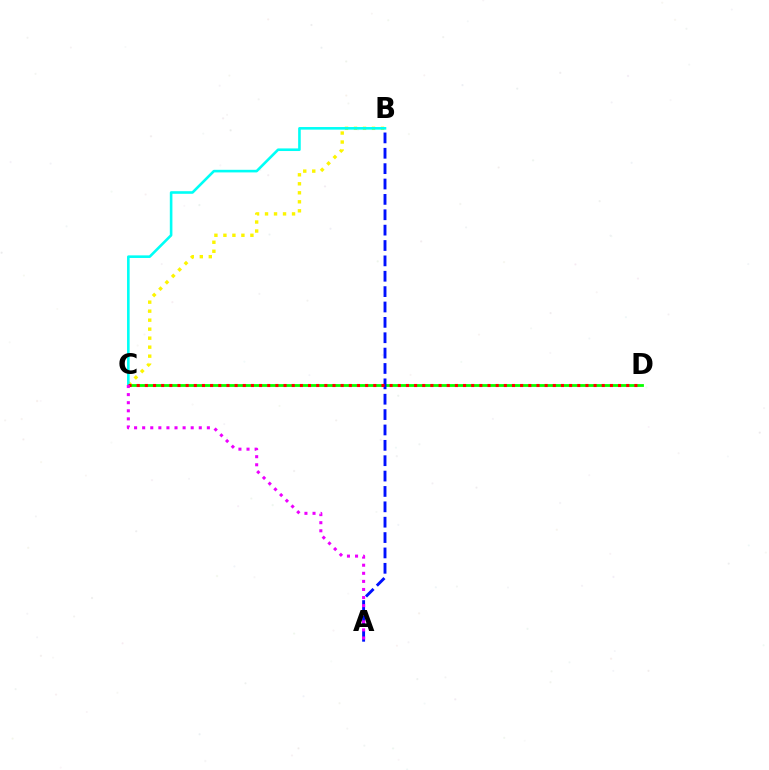{('C', 'D'): [{'color': '#08ff00', 'line_style': 'solid', 'thickness': 2.02}, {'color': '#ff0000', 'line_style': 'dotted', 'thickness': 2.22}], ('B', 'C'): [{'color': '#fcf500', 'line_style': 'dotted', 'thickness': 2.45}, {'color': '#00fff6', 'line_style': 'solid', 'thickness': 1.88}], ('A', 'B'): [{'color': '#0010ff', 'line_style': 'dashed', 'thickness': 2.09}], ('A', 'C'): [{'color': '#ee00ff', 'line_style': 'dotted', 'thickness': 2.2}]}